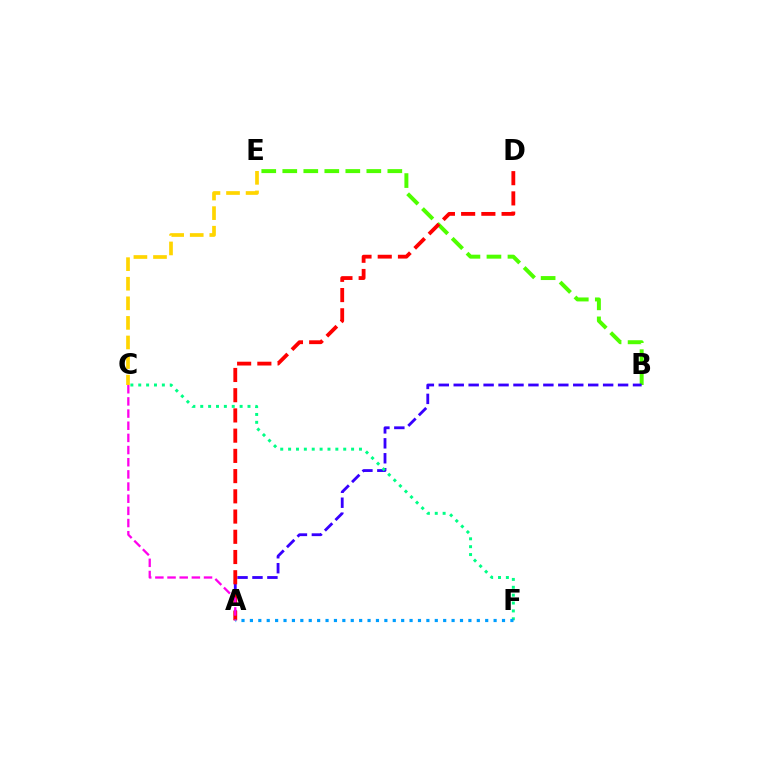{('B', 'E'): [{'color': '#4fff00', 'line_style': 'dashed', 'thickness': 2.85}], ('A', 'B'): [{'color': '#3700ff', 'line_style': 'dashed', 'thickness': 2.03}], ('C', 'F'): [{'color': '#00ff86', 'line_style': 'dotted', 'thickness': 2.14}], ('C', 'E'): [{'color': '#ffd500', 'line_style': 'dashed', 'thickness': 2.66}], ('A', 'D'): [{'color': '#ff0000', 'line_style': 'dashed', 'thickness': 2.75}], ('A', 'F'): [{'color': '#009eff', 'line_style': 'dotted', 'thickness': 2.28}], ('A', 'C'): [{'color': '#ff00ed', 'line_style': 'dashed', 'thickness': 1.65}]}